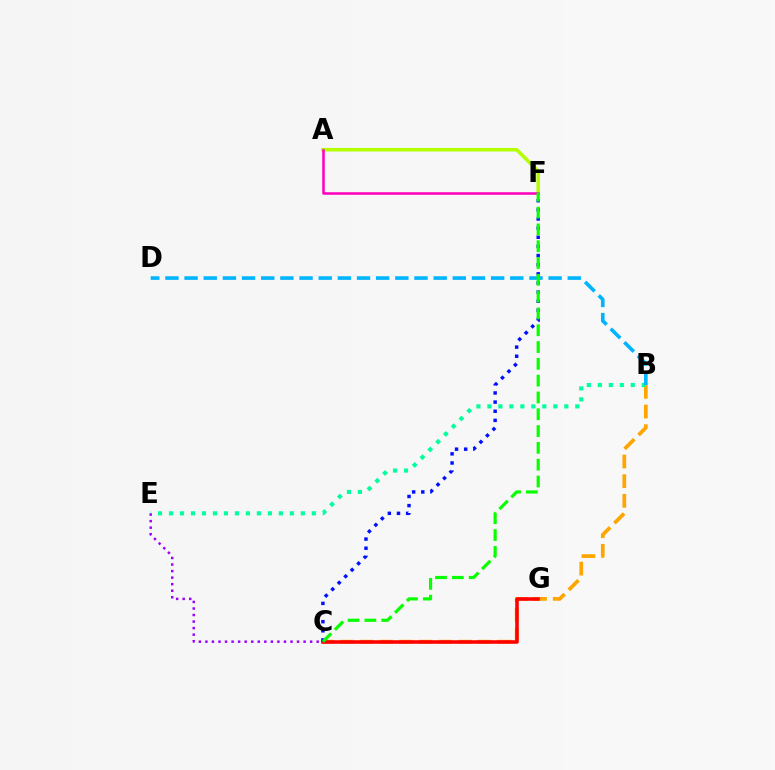{('B', 'C'): [{'color': '#ffa500', 'line_style': 'dashed', 'thickness': 2.67}], ('B', 'E'): [{'color': '#00ff9d', 'line_style': 'dotted', 'thickness': 2.98}], ('C', 'G'): [{'color': '#ff0000', 'line_style': 'solid', 'thickness': 2.56}], ('B', 'D'): [{'color': '#00b5ff', 'line_style': 'dashed', 'thickness': 2.6}], ('C', 'F'): [{'color': '#0010ff', 'line_style': 'dotted', 'thickness': 2.48}, {'color': '#08ff00', 'line_style': 'dashed', 'thickness': 2.28}], ('A', 'F'): [{'color': '#b3ff00', 'line_style': 'solid', 'thickness': 2.55}, {'color': '#ff00bd', 'line_style': 'solid', 'thickness': 1.82}], ('C', 'E'): [{'color': '#9b00ff', 'line_style': 'dotted', 'thickness': 1.78}]}